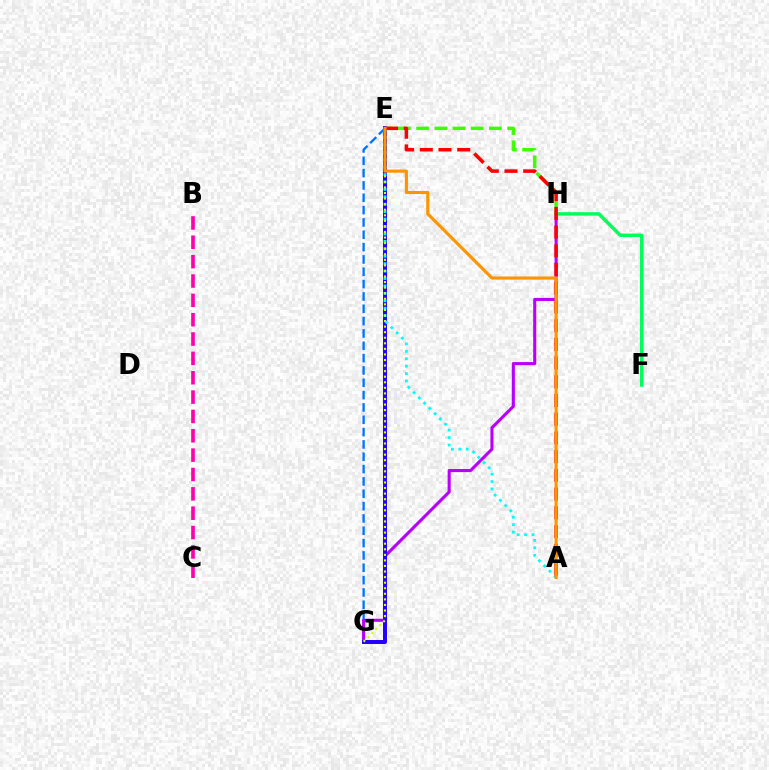{('E', 'G'): [{'color': '#0074ff', 'line_style': 'dashed', 'thickness': 1.68}, {'color': '#2500ff', 'line_style': 'solid', 'thickness': 2.87}, {'color': '#d1ff00', 'line_style': 'dotted', 'thickness': 1.51}], ('B', 'C'): [{'color': '#ff00ac', 'line_style': 'dashed', 'thickness': 2.63}], ('G', 'H'): [{'color': '#b900ff', 'line_style': 'solid', 'thickness': 2.22}], ('A', 'E'): [{'color': '#00fff6', 'line_style': 'dotted', 'thickness': 2.02}, {'color': '#ff0000', 'line_style': 'dashed', 'thickness': 2.54}, {'color': '#ff9400', 'line_style': 'solid', 'thickness': 2.25}], ('F', 'H'): [{'color': '#00ff5c', 'line_style': 'solid', 'thickness': 2.48}], ('E', 'H'): [{'color': '#3dff00', 'line_style': 'dashed', 'thickness': 2.47}]}